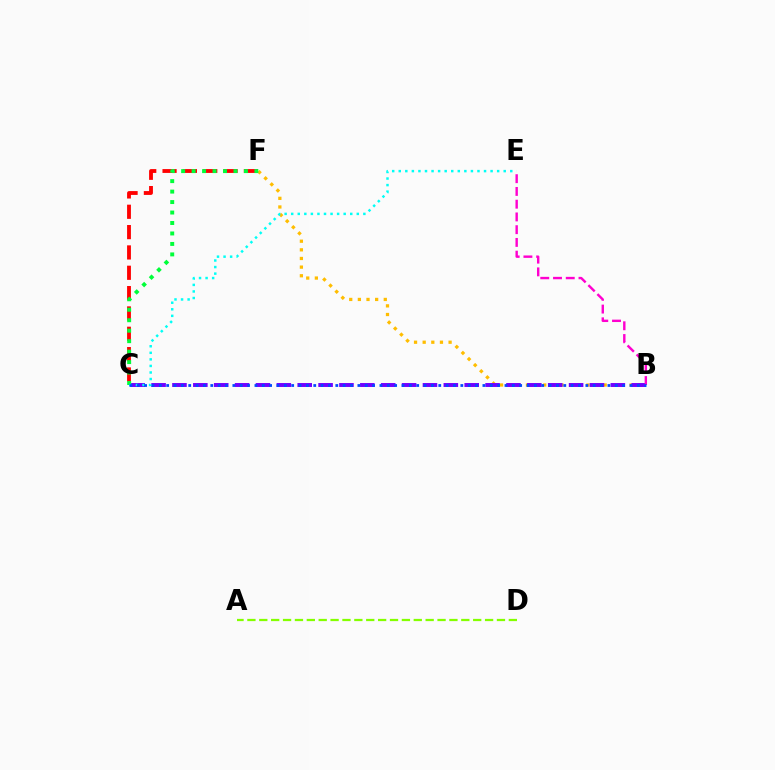{('B', 'F'): [{'color': '#ffbd00', 'line_style': 'dotted', 'thickness': 2.35}], ('C', 'F'): [{'color': '#ff0000', 'line_style': 'dashed', 'thickness': 2.76}, {'color': '#00ff39', 'line_style': 'dotted', 'thickness': 2.84}], ('B', 'C'): [{'color': '#7200ff', 'line_style': 'dashed', 'thickness': 2.84}, {'color': '#004bff', 'line_style': 'dotted', 'thickness': 2.0}], ('A', 'D'): [{'color': '#84ff00', 'line_style': 'dashed', 'thickness': 1.61}], ('B', 'E'): [{'color': '#ff00cf', 'line_style': 'dashed', 'thickness': 1.73}], ('C', 'E'): [{'color': '#00fff6', 'line_style': 'dotted', 'thickness': 1.78}]}